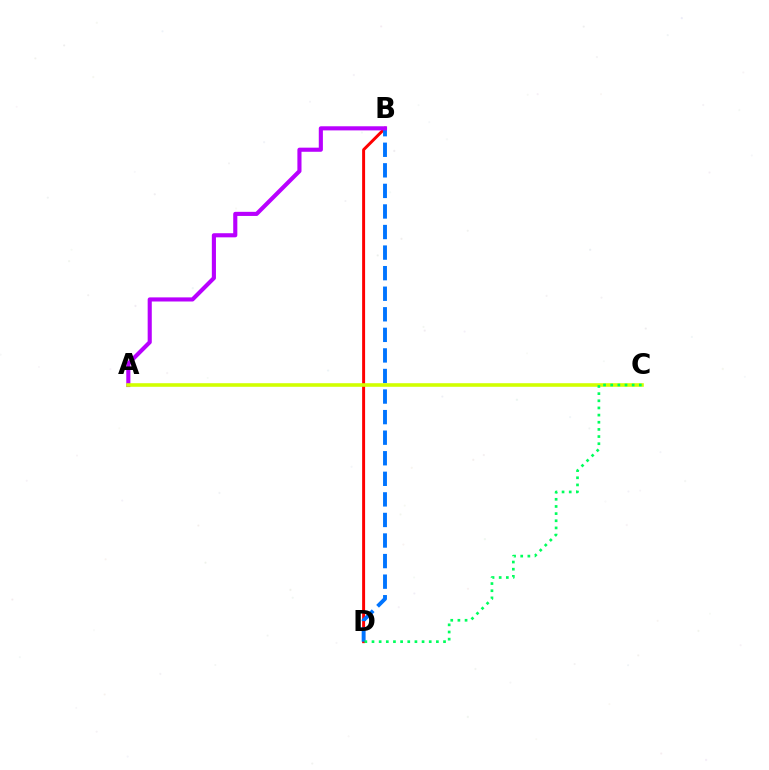{('B', 'D'): [{'color': '#ff0000', 'line_style': 'solid', 'thickness': 2.14}, {'color': '#0074ff', 'line_style': 'dashed', 'thickness': 2.79}], ('A', 'B'): [{'color': '#b900ff', 'line_style': 'solid', 'thickness': 2.96}], ('A', 'C'): [{'color': '#d1ff00', 'line_style': 'solid', 'thickness': 2.58}], ('C', 'D'): [{'color': '#00ff5c', 'line_style': 'dotted', 'thickness': 1.94}]}